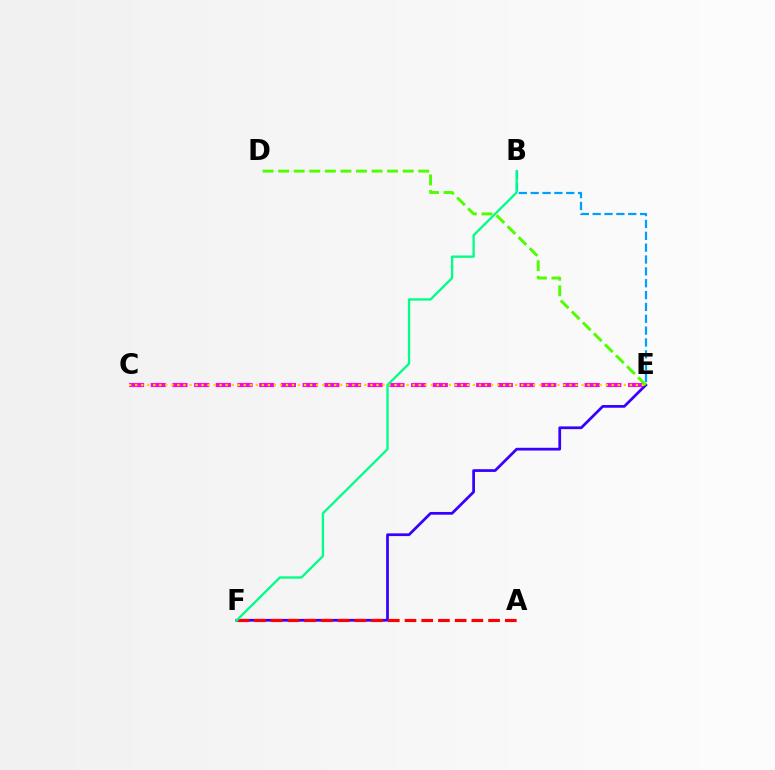{('E', 'F'): [{'color': '#3700ff', 'line_style': 'solid', 'thickness': 1.97}], ('C', 'E'): [{'color': '#ff00ed', 'line_style': 'dashed', 'thickness': 2.95}, {'color': '#ffd500', 'line_style': 'dotted', 'thickness': 1.64}], ('A', 'F'): [{'color': '#ff0000', 'line_style': 'dashed', 'thickness': 2.27}], ('B', 'E'): [{'color': '#009eff', 'line_style': 'dashed', 'thickness': 1.61}], ('B', 'F'): [{'color': '#00ff86', 'line_style': 'solid', 'thickness': 1.67}], ('D', 'E'): [{'color': '#4fff00', 'line_style': 'dashed', 'thickness': 2.12}]}